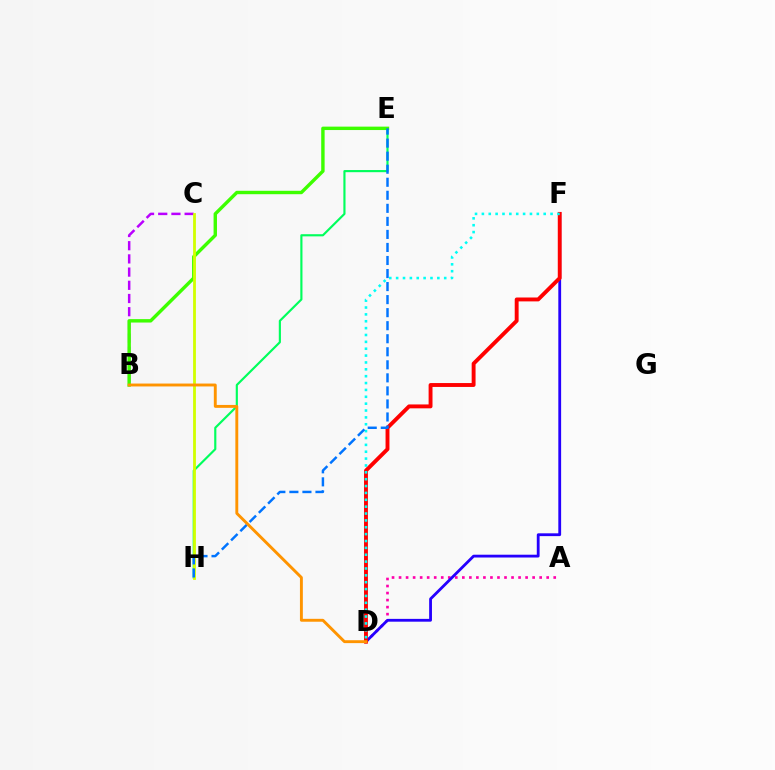{('B', 'C'): [{'color': '#b900ff', 'line_style': 'dashed', 'thickness': 1.79}], ('E', 'H'): [{'color': '#00ff5c', 'line_style': 'solid', 'thickness': 1.55}, {'color': '#0074ff', 'line_style': 'dashed', 'thickness': 1.77}], ('A', 'D'): [{'color': '#ff00ac', 'line_style': 'dotted', 'thickness': 1.91}], ('D', 'F'): [{'color': '#2500ff', 'line_style': 'solid', 'thickness': 2.02}, {'color': '#ff0000', 'line_style': 'solid', 'thickness': 2.8}, {'color': '#00fff6', 'line_style': 'dotted', 'thickness': 1.87}], ('B', 'E'): [{'color': '#3dff00', 'line_style': 'solid', 'thickness': 2.45}], ('C', 'H'): [{'color': '#d1ff00', 'line_style': 'solid', 'thickness': 2.02}], ('B', 'D'): [{'color': '#ff9400', 'line_style': 'solid', 'thickness': 2.09}]}